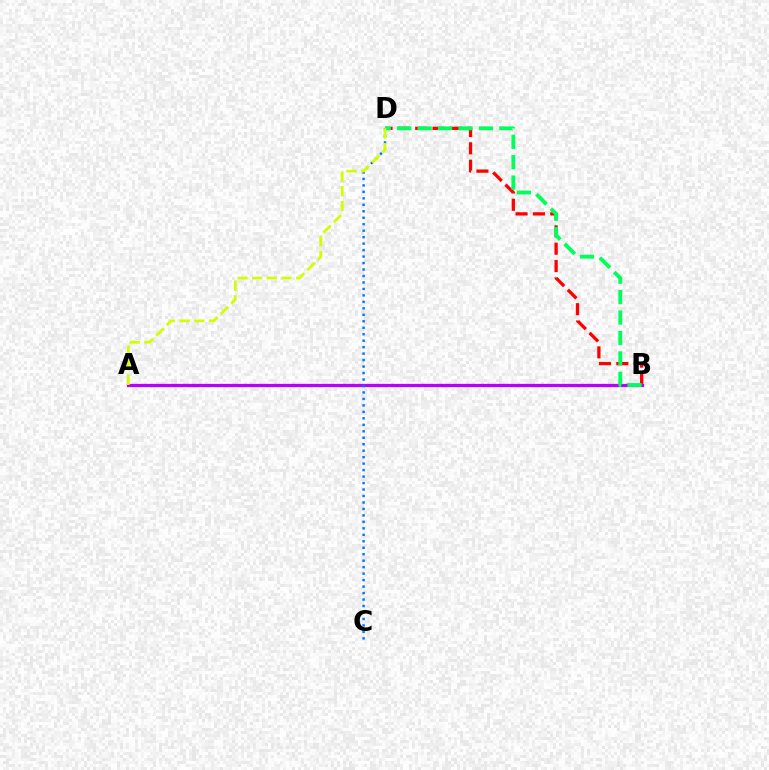{('B', 'D'): [{'color': '#ff0000', 'line_style': 'dashed', 'thickness': 2.36}, {'color': '#00ff5c', 'line_style': 'dashed', 'thickness': 2.77}], ('A', 'B'): [{'color': '#b900ff', 'line_style': 'solid', 'thickness': 2.33}], ('C', 'D'): [{'color': '#0074ff', 'line_style': 'dotted', 'thickness': 1.76}], ('A', 'D'): [{'color': '#d1ff00', 'line_style': 'dashed', 'thickness': 1.99}]}